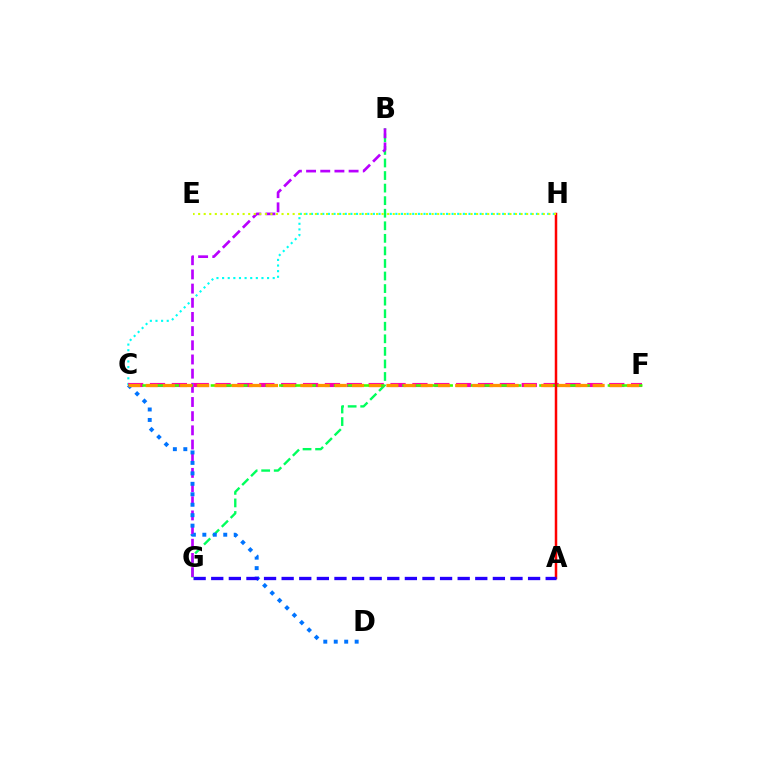{('C', 'H'): [{'color': '#00fff6', 'line_style': 'dotted', 'thickness': 1.53}], ('B', 'G'): [{'color': '#00ff5c', 'line_style': 'dashed', 'thickness': 1.71}, {'color': '#b900ff', 'line_style': 'dashed', 'thickness': 1.93}], ('C', 'F'): [{'color': '#ff00ac', 'line_style': 'dashed', 'thickness': 2.97}, {'color': '#3dff00', 'line_style': 'dashed', 'thickness': 1.86}, {'color': '#ff9400', 'line_style': 'dashed', 'thickness': 2.34}], ('A', 'H'): [{'color': '#ff0000', 'line_style': 'solid', 'thickness': 1.8}], ('C', 'D'): [{'color': '#0074ff', 'line_style': 'dotted', 'thickness': 2.84}], ('E', 'H'): [{'color': '#d1ff00', 'line_style': 'dotted', 'thickness': 1.51}], ('A', 'G'): [{'color': '#2500ff', 'line_style': 'dashed', 'thickness': 2.39}]}